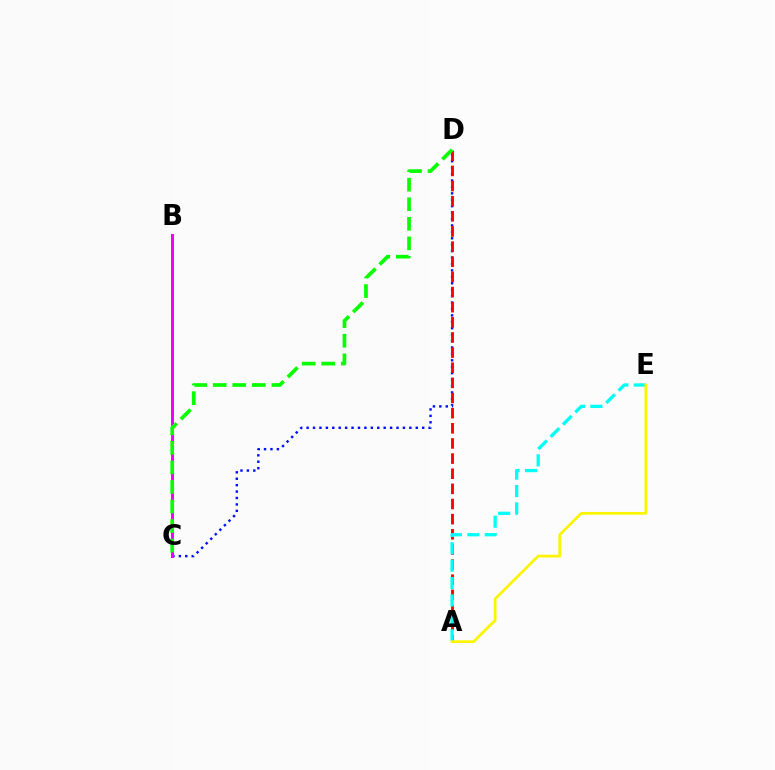{('C', 'D'): [{'color': '#0010ff', 'line_style': 'dotted', 'thickness': 1.74}, {'color': '#08ff00', 'line_style': 'dashed', 'thickness': 2.66}], ('B', 'C'): [{'color': '#ee00ff', 'line_style': 'solid', 'thickness': 2.14}], ('A', 'D'): [{'color': '#ff0000', 'line_style': 'dashed', 'thickness': 2.06}], ('A', 'E'): [{'color': '#00fff6', 'line_style': 'dashed', 'thickness': 2.36}, {'color': '#fcf500', 'line_style': 'solid', 'thickness': 1.97}]}